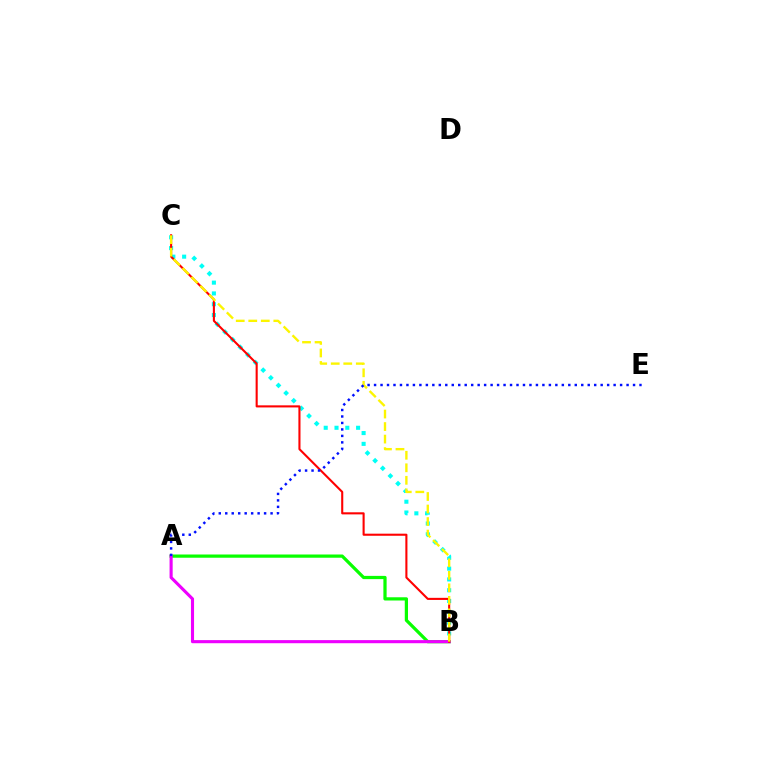{('A', 'B'): [{'color': '#08ff00', 'line_style': 'solid', 'thickness': 2.33}, {'color': '#ee00ff', 'line_style': 'solid', 'thickness': 2.23}], ('B', 'C'): [{'color': '#00fff6', 'line_style': 'dotted', 'thickness': 2.93}, {'color': '#ff0000', 'line_style': 'solid', 'thickness': 1.51}, {'color': '#fcf500', 'line_style': 'dashed', 'thickness': 1.7}], ('A', 'E'): [{'color': '#0010ff', 'line_style': 'dotted', 'thickness': 1.76}]}